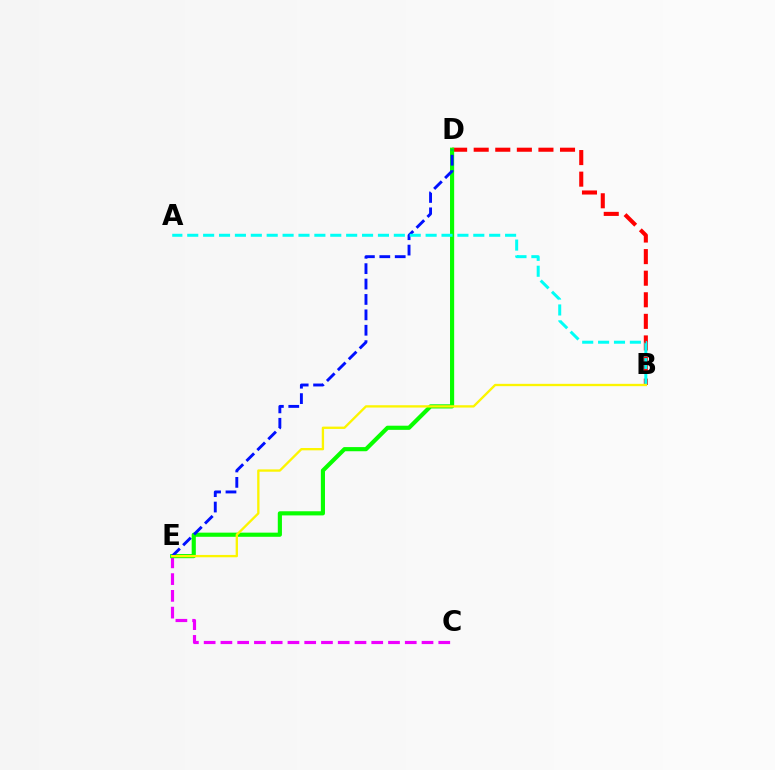{('B', 'D'): [{'color': '#ff0000', 'line_style': 'dashed', 'thickness': 2.93}], ('C', 'E'): [{'color': '#ee00ff', 'line_style': 'dashed', 'thickness': 2.28}], ('D', 'E'): [{'color': '#08ff00', 'line_style': 'solid', 'thickness': 2.99}, {'color': '#0010ff', 'line_style': 'dashed', 'thickness': 2.09}], ('A', 'B'): [{'color': '#00fff6', 'line_style': 'dashed', 'thickness': 2.16}], ('B', 'E'): [{'color': '#fcf500', 'line_style': 'solid', 'thickness': 1.68}]}